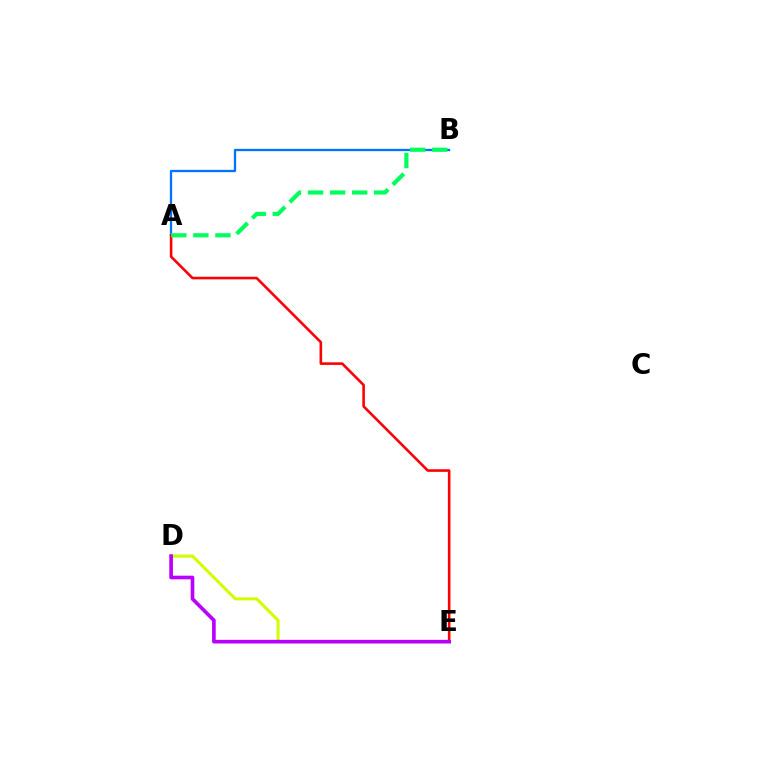{('A', 'B'): [{'color': '#0074ff', 'line_style': 'solid', 'thickness': 1.66}, {'color': '#00ff5c', 'line_style': 'dashed', 'thickness': 3.0}], ('A', 'E'): [{'color': '#ff0000', 'line_style': 'solid', 'thickness': 1.86}], ('D', 'E'): [{'color': '#d1ff00', 'line_style': 'solid', 'thickness': 2.19}, {'color': '#b900ff', 'line_style': 'solid', 'thickness': 2.63}]}